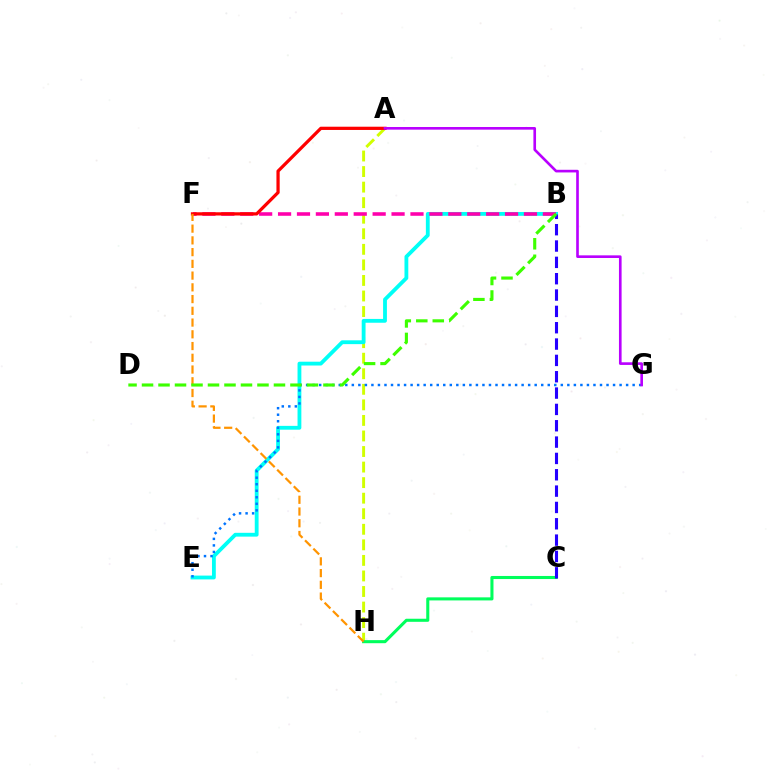{('A', 'H'): [{'color': '#d1ff00', 'line_style': 'dashed', 'thickness': 2.11}], ('C', 'H'): [{'color': '#00ff5c', 'line_style': 'solid', 'thickness': 2.21}], ('B', 'E'): [{'color': '#00fff6', 'line_style': 'solid', 'thickness': 2.75}], ('E', 'G'): [{'color': '#0074ff', 'line_style': 'dotted', 'thickness': 1.77}], ('B', 'F'): [{'color': '#ff00ac', 'line_style': 'dashed', 'thickness': 2.57}], ('A', 'F'): [{'color': '#ff0000', 'line_style': 'solid', 'thickness': 2.33}], ('B', 'C'): [{'color': '#2500ff', 'line_style': 'dashed', 'thickness': 2.22}], ('F', 'H'): [{'color': '#ff9400', 'line_style': 'dashed', 'thickness': 1.6}], ('A', 'G'): [{'color': '#b900ff', 'line_style': 'solid', 'thickness': 1.9}], ('B', 'D'): [{'color': '#3dff00', 'line_style': 'dashed', 'thickness': 2.24}]}